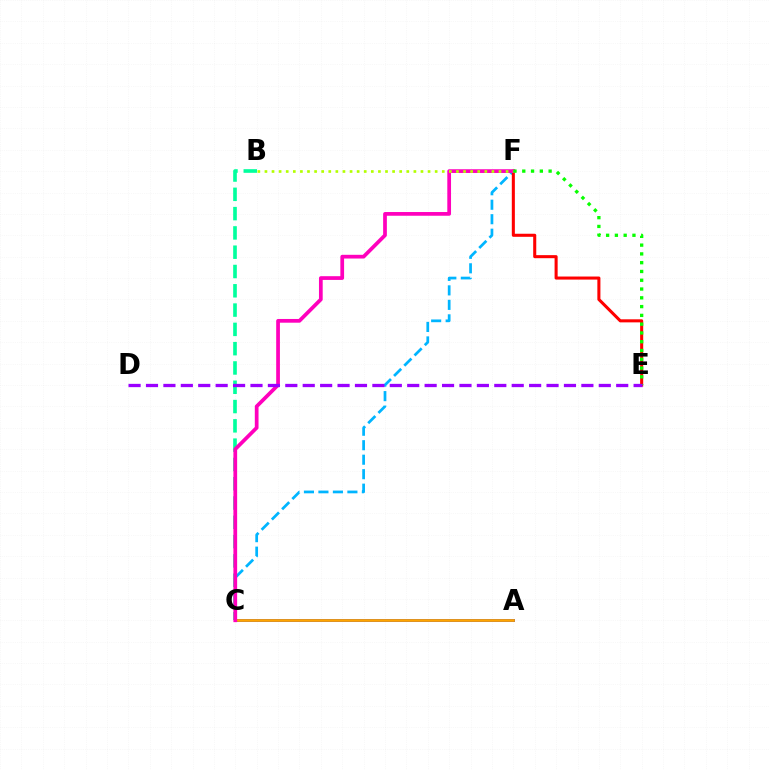{('A', 'C'): [{'color': '#0010ff', 'line_style': 'solid', 'thickness': 2.07}, {'color': '#ffa500', 'line_style': 'solid', 'thickness': 1.97}], ('C', 'F'): [{'color': '#00b5ff', 'line_style': 'dashed', 'thickness': 1.97}, {'color': '#ff00bd', 'line_style': 'solid', 'thickness': 2.68}], ('E', 'F'): [{'color': '#ff0000', 'line_style': 'solid', 'thickness': 2.2}, {'color': '#08ff00', 'line_style': 'dotted', 'thickness': 2.39}], ('B', 'C'): [{'color': '#00ff9d', 'line_style': 'dashed', 'thickness': 2.62}], ('B', 'F'): [{'color': '#b3ff00', 'line_style': 'dotted', 'thickness': 1.93}], ('D', 'E'): [{'color': '#9b00ff', 'line_style': 'dashed', 'thickness': 2.37}]}